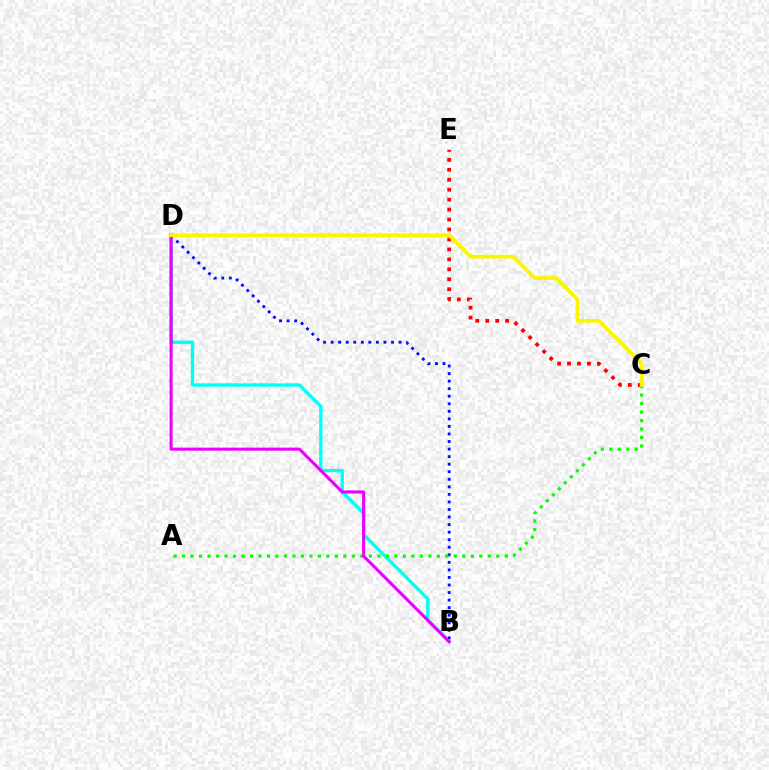{('C', 'E'): [{'color': '#ff0000', 'line_style': 'dotted', 'thickness': 2.7}], ('B', 'D'): [{'color': '#00fff6', 'line_style': 'solid', 'thickness': 2.42}, {'color': '#0010ff', 'line_style': 'dotted', 'thickness': 2.05}, {'color': '#ee00ff', 'line_style': 'solid', 'thickness': 2.21}], ('A', 'C'): [{'color': '#08ff00', 'line_style': 'dotted', 'thickness': 2.31}], ('C', 'D'): [{'color': '#fcf500', 'line_style': 'solid', 'thickness': 2.69}]}